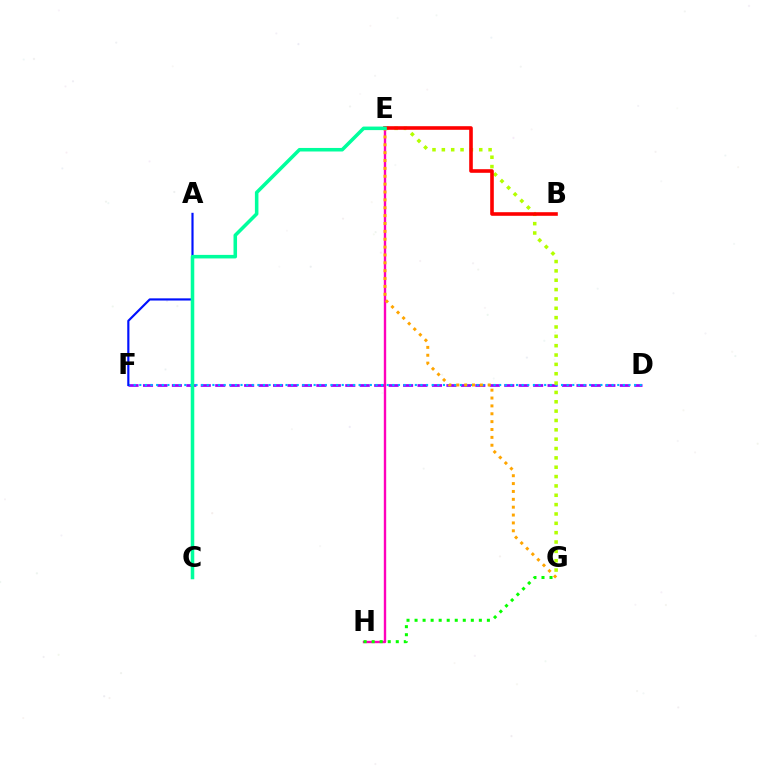{('D', 'F'): [{'color': '#9b00ff', 'line_style': 'dashed', 'thickness': 1.96}, {'color': '#00b5ff', 'line_style': 'dotted', 'thickness': 1.53}], ('E', 'G'): [{'color': '#b3ff00', 'line_style': 'dotted', 'thickness': 2.54}, {'color': '#ffa500', 'line_style': 'dotted', 'thickness': 2.14}], ('B', 'E'): [{'color': '#ff0000', 'line_style': 'solid', 'thickness': 2.6}], ('A', 'F'): [{'color': '#0010ff', 'line_style': 'solid', 'thickness': 1.56}], ('E', 'H'): [{'color': '#ff00bd', 'line_style': 'solid', 'thickness': 1.71}], ('G', 'H'): [{'color': '#08ff00', 'line_style': 'dotted', 'thickness': 2.18}], ('C', 'E'): [{'color': '#00ff9d', 'line_style': 'solid', 'thickness': 2.55}]}